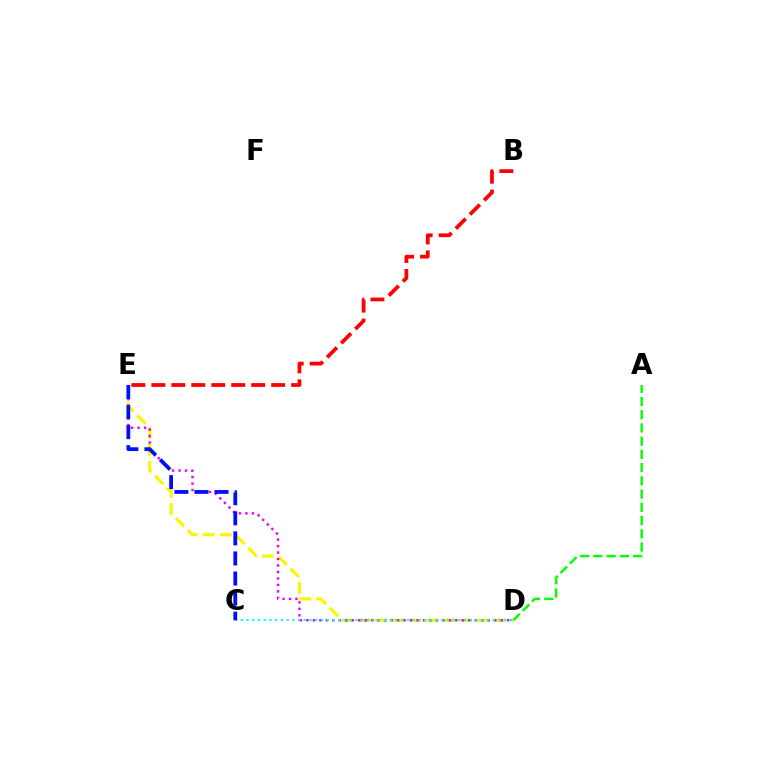{('D', 'E'): [{'color': '#fcf500', 'line_style': 'dashed', 'thickness': 2.3}, {'color': '#ee00ff', 'line_style': 'dotted', 'thickness': 1.76}], ('C', 'D'): [{'color': '#00fff6', 'line_style': 'dotted', 'thickness': 1.56}], ('A', 'D'): [{'color': '#08ff00', 'line_style': 'dashed', 'thickness': 1.8}], ('B', 'E'): [{'color': '#ff0000', 'line_style': 'dashed', 'thickness': 2.71}], ('C', 'E'): [{'color': '#0010ff', 'line_style': 'dashed', 'thickness': 2.73}]}